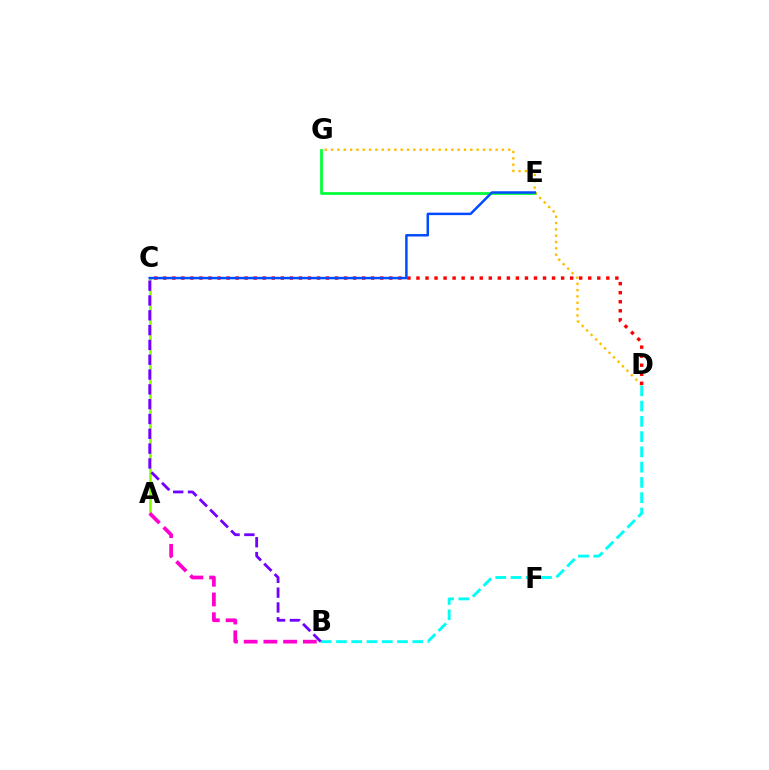{('B', 'D'): [{'color': '#00fff6', 'line_style': 'dashed', 'thickness': 2.07}], ('A', 'C'): [{'color': '#84ff00', 'line_style': 'solid', 'thickness': 1.88}], ('E', 'G'): [{'color': '#00ff39', 'line_style': 'solid', 'thickness': 1.97}], ('D', 'G'): [{'color': '#ffbd00', 'line_style': 'dotted', 'thickness': 1.72}], ('A', 'B'): [{'color': '#ff00cf', 'line_style': 'dashed', 'thickness': 2.68}], ('B', 'C'): [{'color': '#7200ff', 'line_style': 'dashed', 'thickness': 2.01}], ('C', 'D'): [{'color': '#ff0000', 'line_style': 'dotted', 'thickness': 2.46}], ('C', 'E'): [{'color': '#004bff', 'line_style': 'solid', 'thickness': 1.78}]}